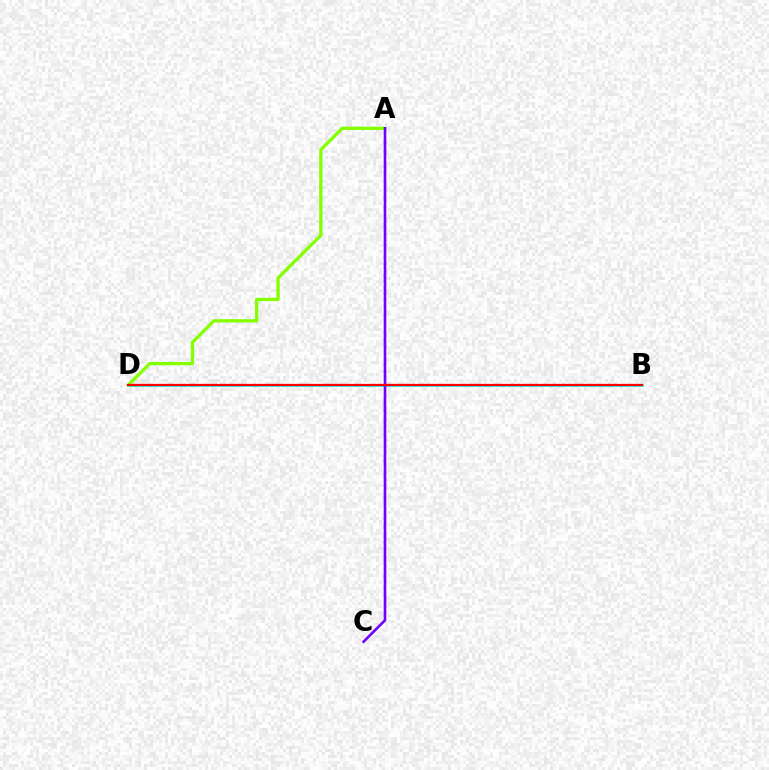{('B', 'D'): [{'color': '#00fff6', 'line_style': 'solid', 'thickness': 1.96}, {'color': '#ff0000', 'line_style': 'solid', 'thickness': 1.63}], ('A', 'D'): [{'color': '#84ff00', 'line_style': 'solid', 'thickness': 2.36}], ('A', 'C'): [{'color': '#7200ff', 'line_style': 'solid', 'thickness': 1.9}]}